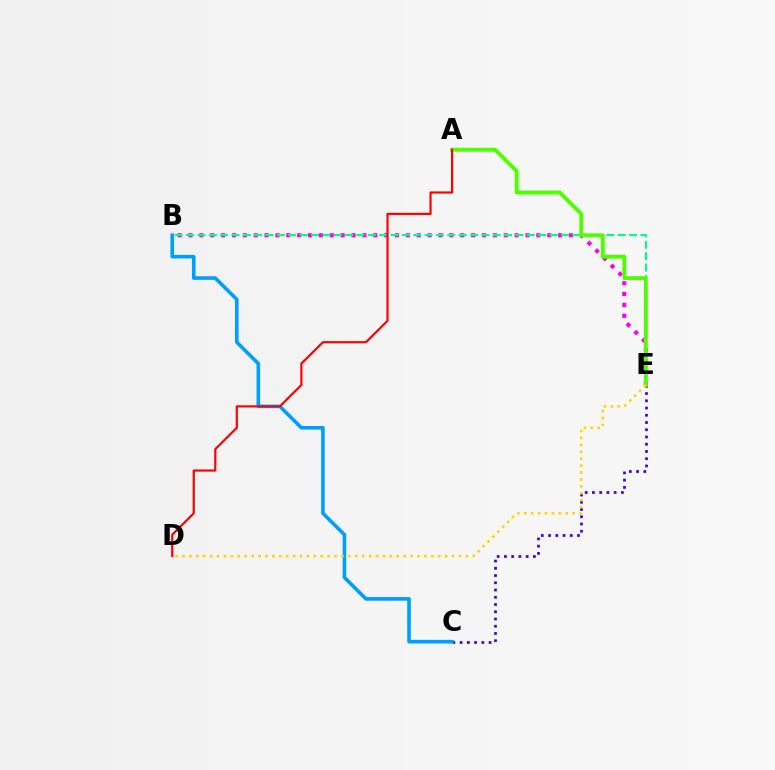{('B', 'E'): [{'color': '#ff00ed', 'line_style': 'dotted', 'thickness': 2.95}, {'color': '#00ff86', 'line_style': 'dashed', 'thickness': 1.54}], ('C', 'E'): [{'color': '#3700ff', 'line_style': 'dotted', 'thickness': 1.97}], ('B', 'C'): [{'color': '#009eff', 'line_style': 'solid', 'thickness': 2.59}], ('A', 'E'): [{'color': '#4fff00', 'line_style': 'solid', 'thickness': 2.8}], ('D', 'E'): [{'color': '#ffd500', 'line_style': 'dotted', 'thickness': 1.88}], ('A', 'D'): [{'color': '#ff0000', 'line_style': 'solid', 'thickness': 1.56}]}